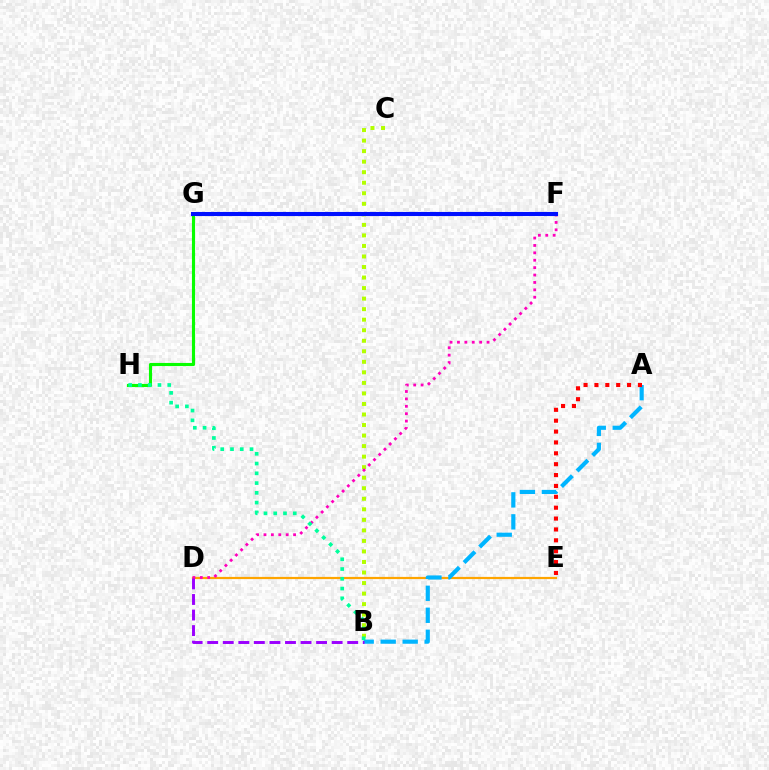{('D', 'E'): [{'color': '#ffa500', 'line_style': 'solid', 'thickness': 1.58}], ('B', 'C'): [{'color': '#b3ff00', 'line_style': 'dotted', 'thickness': 2.86}], ('D', 'F'): [{'color': '#ff00bd', 'line_style': 'dotted', 'thickness': 2.01}], ('A', 'B'): [{'color': '#00b5ff', 'line_style': 'dashed', 'thickness': 2.99}], ('A', 'E'): [{'color': '#ff0000', 'line_style': 'dotted', 'thickness': 2.95}], ('G', 'H'): [{'color': '#08ff00', 'line_style': 'solid', 'thickness': 2.25}], ('B', 'H'): [{'color': '#00ff9d', 'line_style': 'dotted', 'thickness': 2.65}], ('B', 'D'): [{'color': '#9b00ff', 'line_style': 'dashed', 'thickness': 2.11}], ('F', 'G'): [{'color': '#0010ff', 'line_style': 'solid', 'thickness': 2.94}]}